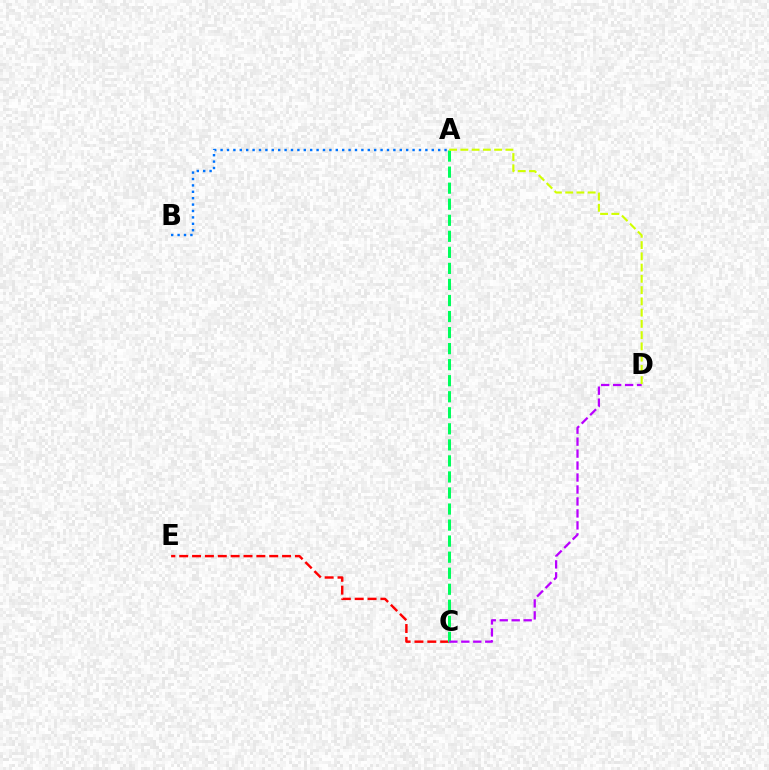{('C', 'E'): [{'color': '#ff0000', 'line_style': 'dashed', 'thickness': 1.75}], ('A', 'B'): [{'color': '#0074ff', 'line_style': 'dotted', 'thickness': 1.74}], ('A', 'C'): [{'color': '#00ff5c', 'line_style': 'dashed', 'thickness': 2.18}], ('C', 'D'): [{'color': '#b900ff', 'line_style': 'dashed', 'thickness': 1.63}], ('A', 'D'): [{'color': '#d1ff00', 'line_style': 'dashed', 'thickness': 1.53}]}